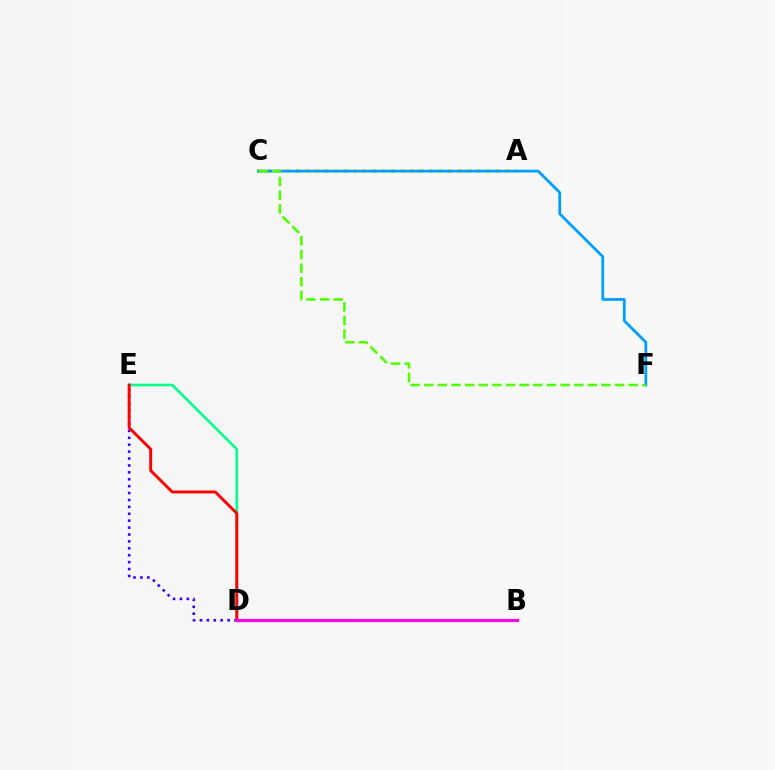{('A', 'C'): [{'color': '#ffd500', 'line_style': 'dotted', 'thickness': 2.58}], ('D', 'E'): [{'color': '#3700ff', 'line_style': 'dotted', 'thickness': 1.88}, {'color': '#00ff86', 'line_style': 'solid', 'thickness': 1.87}, {'color': '#ff0000', 'line_style': 'solid', 'thickness': 2.08}], ('C', 'F'): [{'color': '#009eff', 'line_style': 'solid', 'thickness': 1.99}, {'color': '#4fff00', 'line_style': 'dashed', 'thickness': 1.85}], ('B', 'D'): [{'color': '#ff00ed', 'line_style': 'solid', 'thickness': 2.3}]}